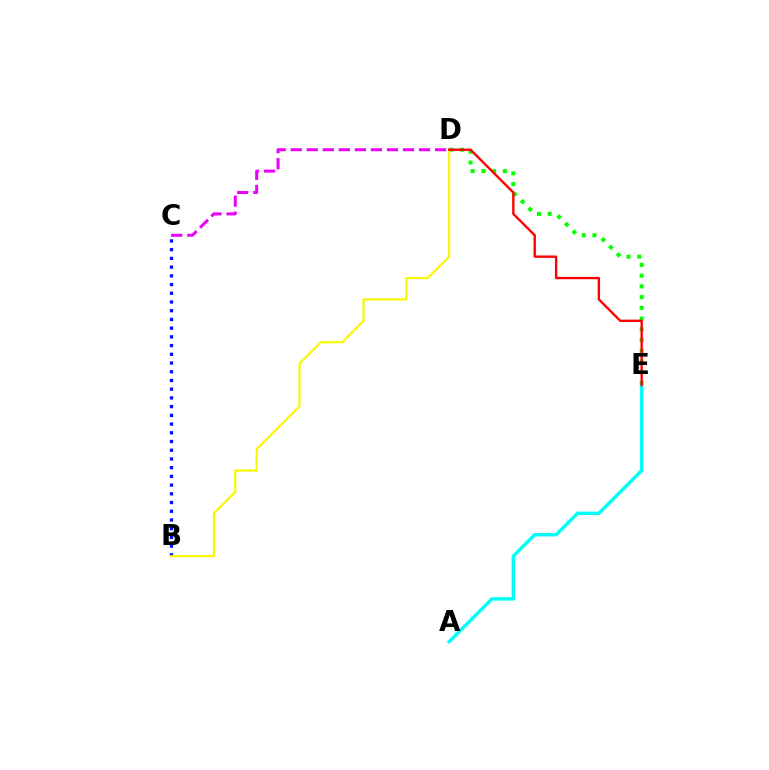{('C', 'D'): [{'color': '#ee00ff', 'line_style': 'dashed', 'thickness': 2.18}], ('D', 'E'): [{'color': '#08ff00', 'line_style': 'dotted', 'thickness': 2.91}, {'color': '#ff0000', 'line_style': 'solid', 'thickness': 1.7}], ('A', 'E'): [{'color': '#00fff6', 'line_style': 'solid', 'thickness': 2.48}], ('B', 'C'): [{'color': '#0010ff', 'line_style': 'dotted', 'thickness': 2.37}], ('B', 'D'): [{'color': '#fcf500', 'line_style': 'solid', 'thickness': 1.55}]}